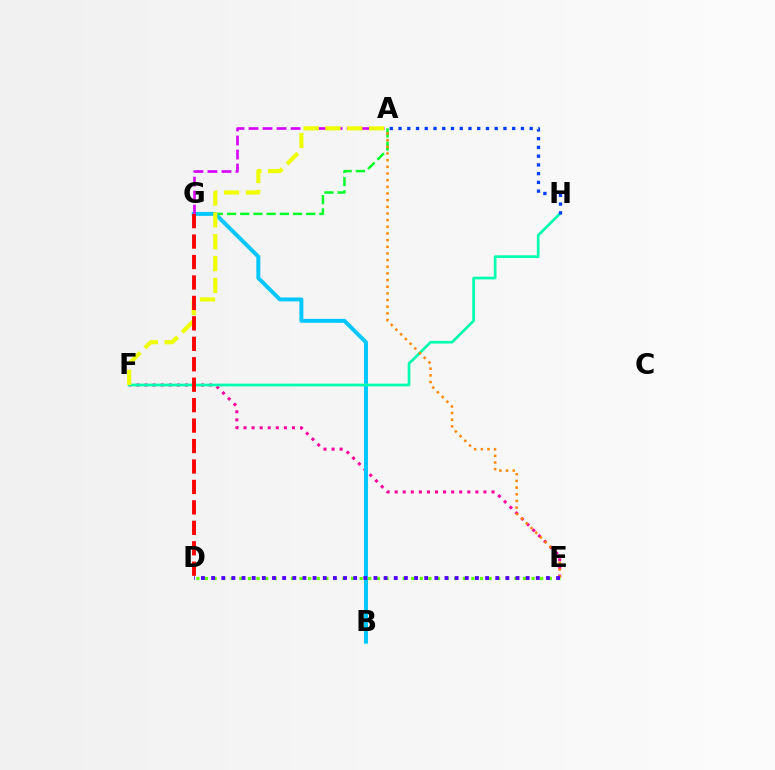{('E', 'F'): [{'color': '#ff00a0', 'line_style': 'dotted', 'thickness': 2.19}], ('A', 'G'): [{'color': '#00ff27', 'line_style': 'dashed', 'thickness': 1.79}, {'color': '#d600ff', 'line_style': 'dashed', 'thickness': 1.9}], ('B', 'G'): [{'color': '#00c7ff', 'line_style': 'solid', 'thickness': 2.84}], ('F', 'H'): [{'color': '#00ffaf', 'line_style': 'solid', 'thickness': 1.96}], ('A', 'E'): [{'color': '#ff8800', 'line_style': 'dotted', 'thickness': 1.81}], ('A', 'F'): [{'color': '#eeff00', 'line_style': 'dashed', 'thickness': 2.97}], ('A', 'H'): [{'color': '#003fff', 'line_style': 'dotted', 'thickness': 2.38}], ('D', 'G'): [{'color': '#ff0000', 'line_style': 'dashed', 'thickness': 2.78}], ('D', 'E'): [{'color': '#66ff00', 'line_style': 'dotted', 'thickness': 2.34}, {'color': '#4f00ff', 'line_style': 'dotted', 'thickness': 2.76}]}